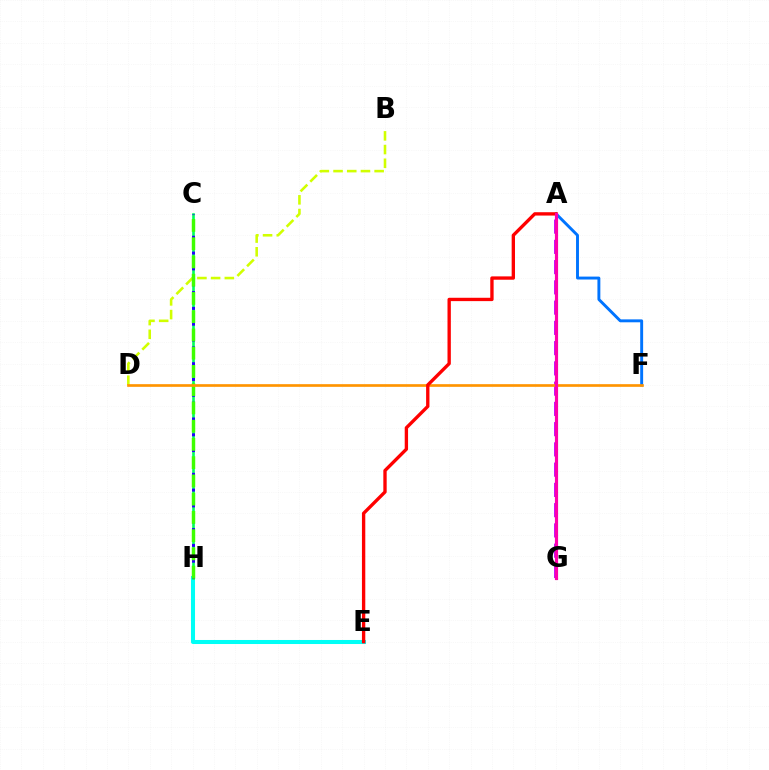{('E', 'H'): [{'color': '#00fff6', 'line_style': 'solid', 'thickness': 2.91}], ('B', 'D'): [{'color': '#d1ff00', 'line_style': 'dashed', 'thickness': 1.86}], ('A', 'F'): [{'color': '#0074ff', 'line_style': 'solid', 'thickness': 2.1}], ('C', 'H'): [{'color': '#00ff5c', 'line_style': 'solid', 'thickness': 1.9}, {'color': '#2500ff', 'line_style': 'dotted', 'thickness': 2.15}, {'color': '#3dff00', 'line_style': 'dashed', 'thickness': 2.48}], ('A', 'G'): [{'color': '#b900ff', 'line_style': 'dashed', 'thickness': 2.75}, {'color': '#ff00ac', 'line_style': 'solid', 'thickness': 2.28}], ('D', 'F'): [{'color': '#ff9400', 'line_style': 'solid', 'thickness': 1.92}], ('A', 'E'): [{'color': '#ff0000', 'line_style': 'solid', 'thickness': 2.41}]}